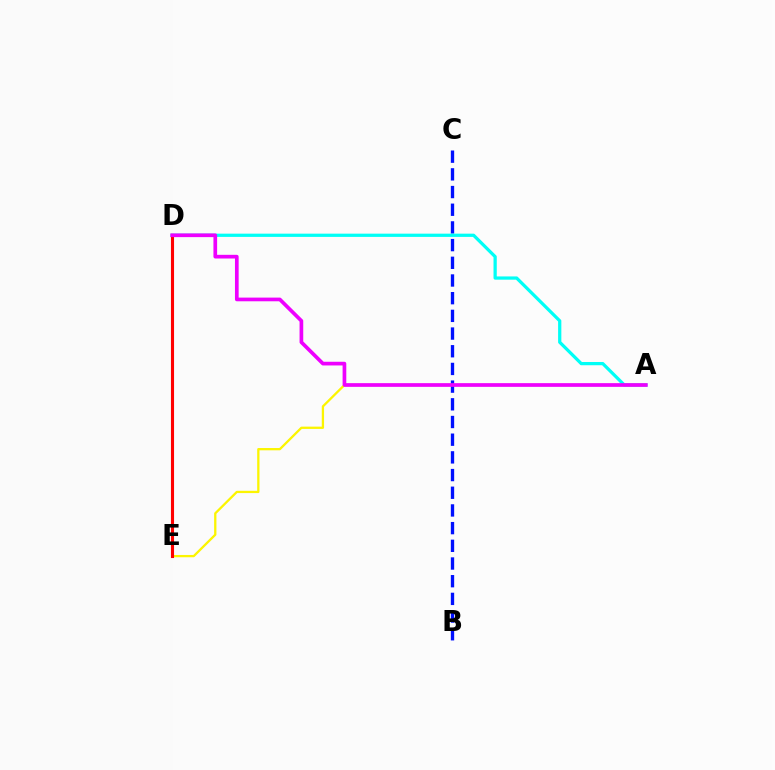{('B', 'C'): [{'color': '#0010ff', 'line_style': 'dashed', 'thickness': 2.4}], ('A', 'D'): [{'color': '#00fff6', 'line_style': 'solid', 'thickness': 2.34}, {'color': '#ee00ff', 'line_style': 'solid', 'thickness': 2.66}], ('A', 'E'): [{'color': '#fcf500', 'line_style': 'solid', 'thickness': 1.65}], ('D', 'E'): [{'color': '#08ff00', 'line_style': 'dotted', 'thickness': 1.84}, {'color': '#ff0000', 'line_style': 'solid', 'thickness': 2.23}]}